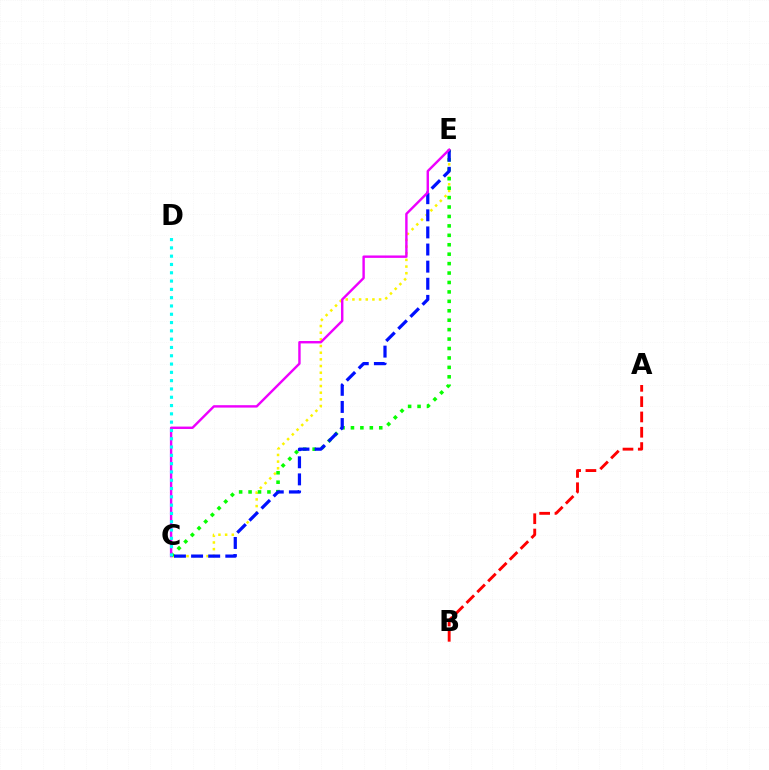{('C', 'E'): [{'color': '#fcf500', 'line_style': 'dotted', 'thickness': 1.81}, {'color': '#08ff00', 'line_style': 'dotted', 'thickness': 2.56}, {'color': '#0010ff', 'line_style': 'dashed', 'thickness': 2.33}, {'color': '#ee00ff', 'line_style': 'solid', 'thickness': 1.74}], ('A', 'B'): [{'color': '#ff0000', 'line_style': 'dashed', 'thickness': 2.08}], ('C', 'D'): [{'color': '#00fff6', 'line_style': 'dotted', 'thickness': 2.25}]}